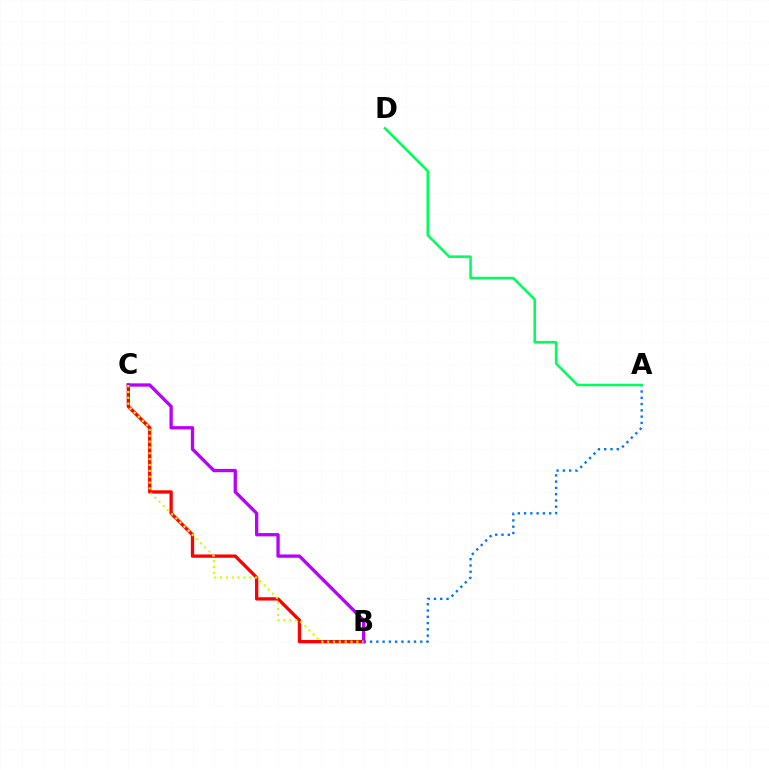{('B', 'C'): [{'color': '#ff0000', 'line_style': 'solid', 'thickness': 2.38}, {'color': '#b900ff', 'line_style': 'solid', 'thickness': 2.38}, {'color': '#d1ff00', 'line_style': 'dotted', 'thickness': 1.59}], ('A', 'B'): [{'color': '#0074ff', 'line_style': 'dotted', 'thickness': 1.7}], ('A', 'D'): [{'color': '#00ff5c', 'line_style': 'solid', 'thickness': 1.85}]}